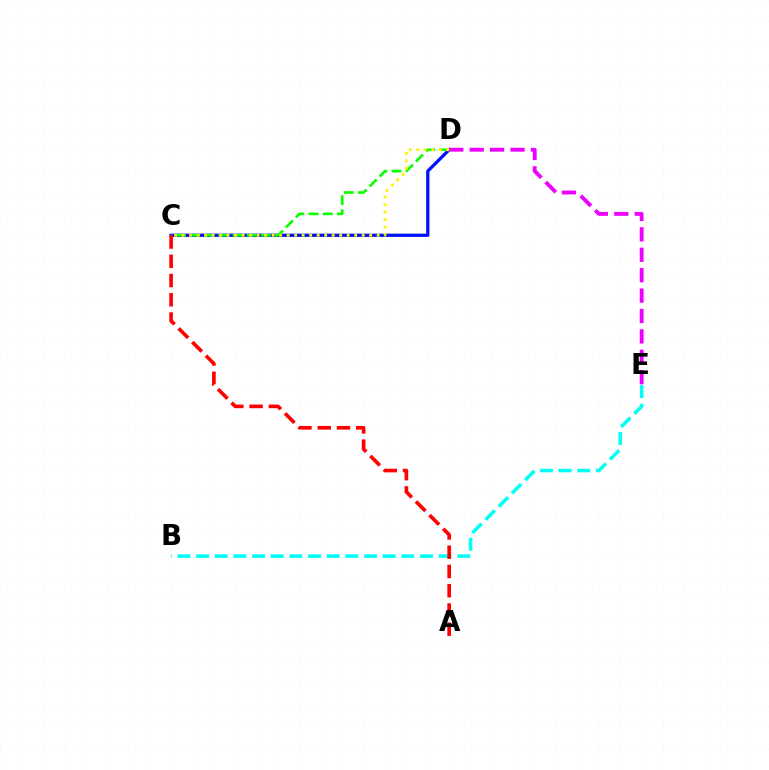{('C', 'D'): [{'color': '#0010ff', 'line_style': 'solid', 'thickness': 2.34}, {'color': '#08ff00', 'line_style': 'dashed', 'thickness': 1.92}, {'color': '#fcf500', 'line_style': 'dotted', 'thickness': 2.04}], ('D', 'E'): [{'color': '#ee00ff', 'line_style': 'dashed', 'thickness': 2.77}], ('B', 'E'): [{'color': '#00fff6', 'line_style': 'dashed', 'thickness': 2.53}], ('A', 'C'): [{'color': '#ff0000', 'line_style': 'dashed', 'thickness': 2.62}]}